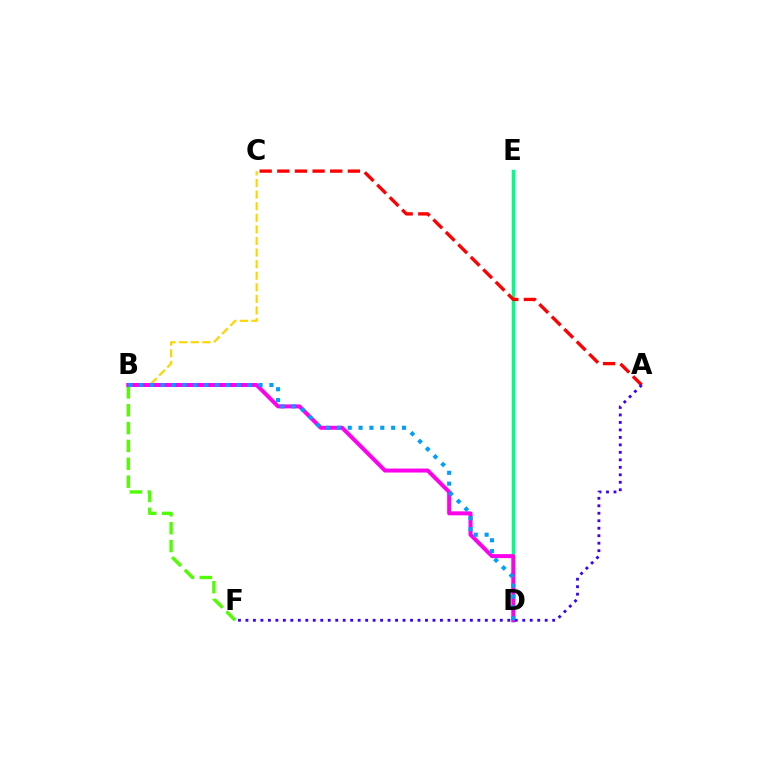{('B', 'F'): [{'color': '#4fff00', 'line_style': 'dashed', 'thickness': 2.43}], ('D', 'E'): [{'color': '#00ff86', 'line_style': 'solid', 'thickness': 2.51}], ('B', 'C'): [{'color': '#ffd500', 'line_style': 'dashed', 'thickness': 1.57}], ('A', 'C'): [{'color': '#ff0000', 'line_style': 'dashed', 'thickness': 2.4}], ('B', 'D'): [{'color': '#ff00ed', 'line_style': 'solid', 'thickness': 2.87}, {'color': '#009eff', 'line_style': 'dotted', 'thickness': 2.95}], ('A', 'F'): [{'color': '#3700ff', 'line_style': 'dotted', 'thickness': 2.03}]}